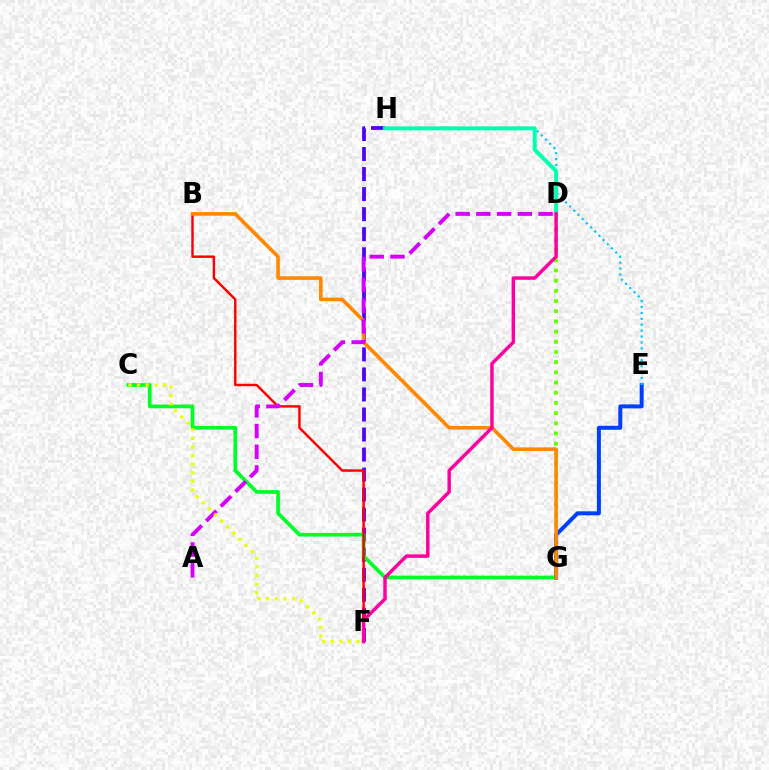{('D', 'G'): [{'color': '#66ff00', 'line_style': 'dotted', 'thickness': 2.77}], ('F', 'H'): [{'color': '#4f00ff', 'line_style': 'dashed', 'thickness': 2.72}], ('C', 'G'): [{'color': '#00ff27', 'line_style': 'solid', 'thickness': 2.67}], ('E', 'G'): [{'color': '#003fff', 'line_style': 'solid', 'thickness': 2.88}], ('E', 'H'): [{'color': '#00c7ff', 'line_style': 'dotted', 'thickness': 1.61}], ('D', 'H'): [{'color': '#00ffaf', 'line_style': 'solid', 'thickness': 2.87}], ('B', 'F'): [{'color': '#ff0000', 'line_style': 'solid', 'thickness': 1.76}], ('B', 'G'): [{'color': '#ff8800', 'line_style': 'solid', 'thickness': 2.61}], ('D', 'F'): [{'color': '#ff00a0', 'line_style': 'solid', 'thickness': 2.49}], ('A', 'D'): [{'color': '#d600ff', 'line_style': 'dashed', 'thickness': 2.82}], ('C', 'F'): [{'color': '#eeff00', 'line_style': 'dotted', 'thickness': 2.34}]}